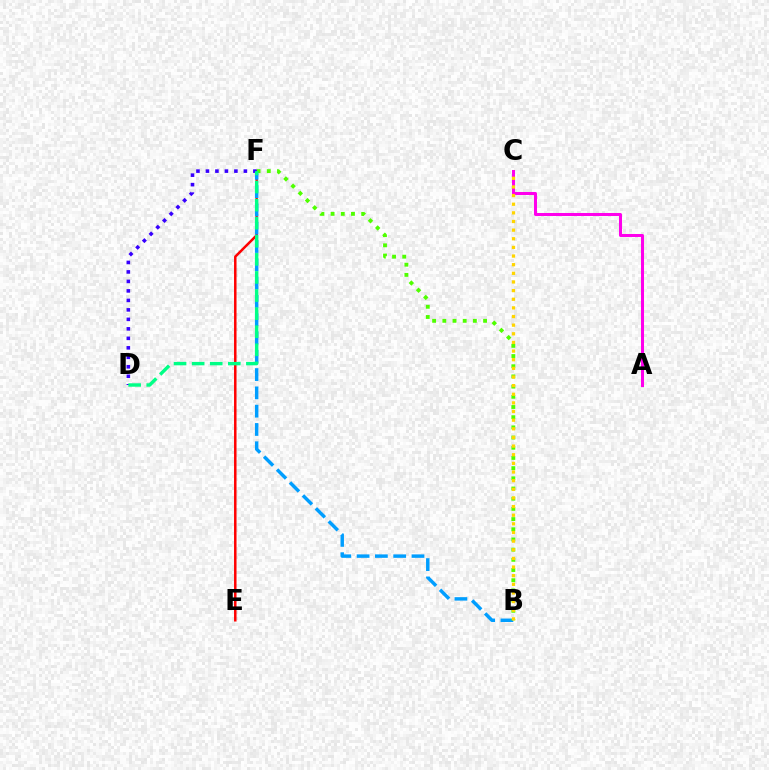{('E', 'F'): [{'color': '#ff0000', 'line_style': 'solid', 'thickness': 1.79}], ('B', 'F'): [{'color': '#009eff', 'line_style': 'dashed', 'thickness': 2.49}, {'color': '#4fff00', 'line_style': 'dotted', 'thickness': 2.77}], ('A', 'C'): [{'color': '#ff00ed', 'line_style': 'solid', 'thickness': 2.18}], ('D', 'F'): [{'color': '#3700ff', 'line_style': 'dotted', 'thickness': 2.58}, {'color': '#00ff86', 'line_style': 'dashed', 'thickness': 2.46}], ('B', 'C'): [{'color': '#ffd500', 'line_style': 'dotted', 'thickness': 2.35}]}